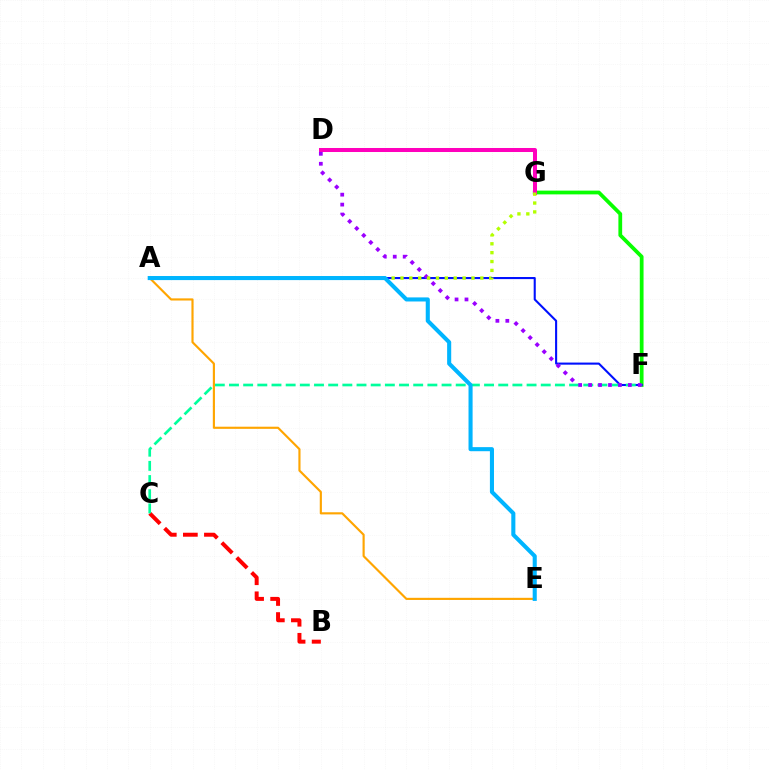{('B', 'C'): [{'color': '#ff0000', 'line_style': 'dashed', 'thickness': 2.86}], ('F', 'G'): [{'color': '#08ff00', 'line_style': 'solid', 'thickness': 2.71}], ('A', 'F'): [{'color': '#0010ff', 'line_style': 'solid', 'thickness': 1.5}], ('C', 'F'): [{'color': '#00ff9d', 'line_style': 'dashed', 'thickness': 1.93}], ('D', 'G'): [{'color': '#ff00bd', 'line_style': 'solid', 'thickness': 2.89}], ('D', 'F'): [{'color': '#9b00ff', 'line_style': 'dotted', 'thickness': 2.7}], ('A', 'G'): [{'color': '#b3ff00', 'line_style': 'dotted', 'thickness': 2.41}], ('A', 'E'): [{'color': '#ffa500', 'line_style': 'solid', 'thickness': 1.55}, {'color': '#00b5ff', 'line_style': 'solid', 'thickness': 2.94}]}